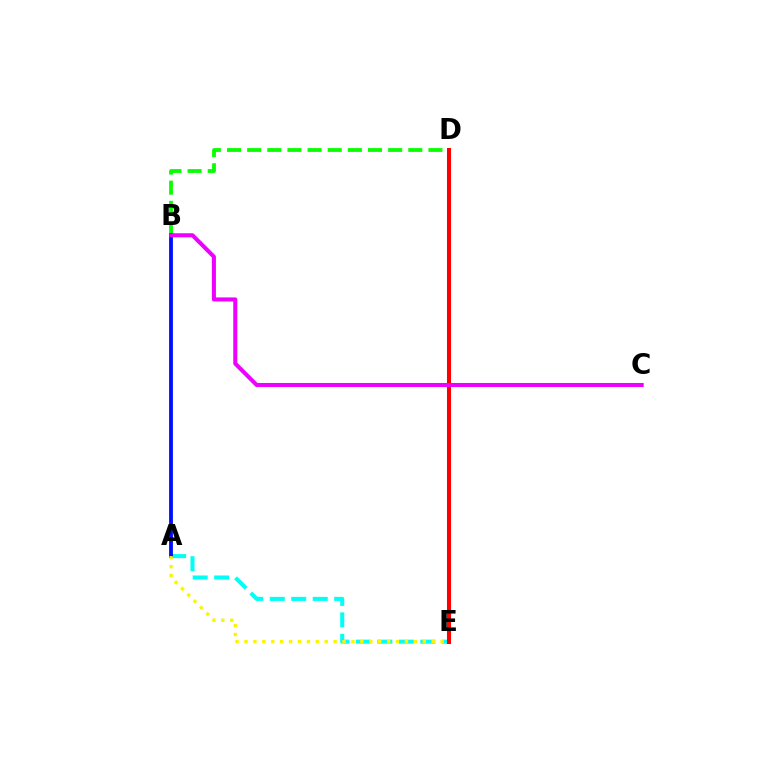{('B', 'D'): [{'color': '#08ff00', 'line_style': 'dashed', 'thickness': 2.74}], ('A', 'E'): [{'color': '#00fff6', 'line_style': 'dashed', 'thickness': 2.92}, {'color': '#fcf500', 'line_style': 'dotted', 'thickness': 2.42}], ('D', 'E'): [{'color': '#ff0000', 'line_style': 'solid', 'thickness': 2.91}], ('A', 'B'): [{'color': '#0010ff', 'line_style': 'solid', 'thickness': 2.76}], ('B', 'C'): [{'color': '#ee00ff', 'line_style': 'solid', 'thickness': 2.91}]}